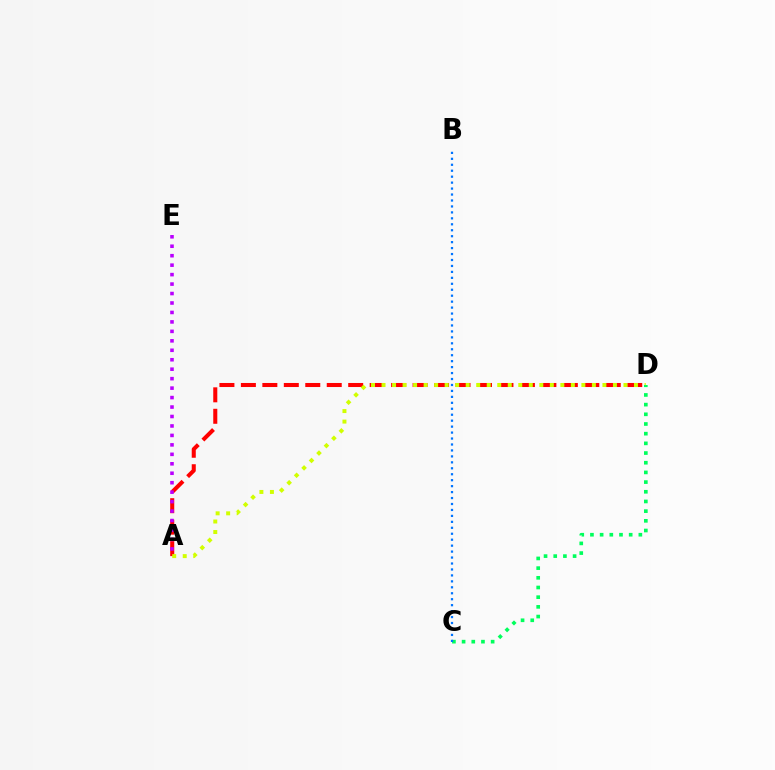{('A', 'D'): [{'color': '#ff0000', 'line_style': 'dashed', 'thickness': 2.92}, {'color': '#d1ff00', 'line_style': 'dotted', 'thickness': 2.86}], ('C', 'D'): [{'color': '#00ff5c', 'line_style': 'dotted', 'thickness': 2.63}], ('B', 'C'): [{'color': '#0074ff', 'line_style': 'dotted', 'thickness': 1.62}], ('A', 'E'): [{'color': '#b900ff', 'line_style': 'dotted', 'thickness': 2.57}]}